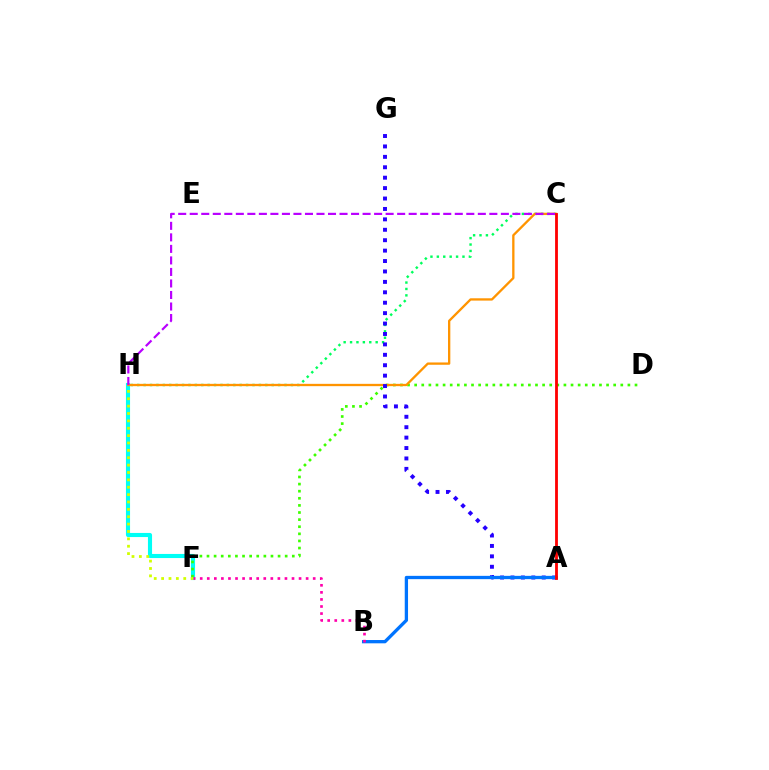{('F', 'H'): [{'color': '#00fff6', 'line_style': 'solid', 'thickness': 2.96}, {'color': '#d1ff00', 'line_style': 'dotted', 'thickness': 2.0}], ('D', 'F'): [{'color': '#3dff00', 'line_style': 'dotted', 'thickness': 1.93}], ('C', 'H'): [{'color': '#00ff5c', 'line_style': 'dotted', 'thickness': 1.74}, {'color': '#ff9400', 'line_style': 'solid', 'thickness': 1.67}, {'color': '#b900ff', 'line_style': 'dashed', 'thickness': 1.57}], ('A', 'G'): [{'color': '#2500ff', 'line_style': 'dotted', 'thickness': 2.83}], ('A', 'B'): [{'color': '#0074ff', 'line_style': 'solid', 'thickness': 2.37}], ('A', 'C'): [{'color': '#ff0000', 'line_style': 'solid', 'thickness': 2.02}], ('B', 'F'): [{'color': '#ff00ac', 'line_style': 'dotted', 'thickness': 1.92}]}